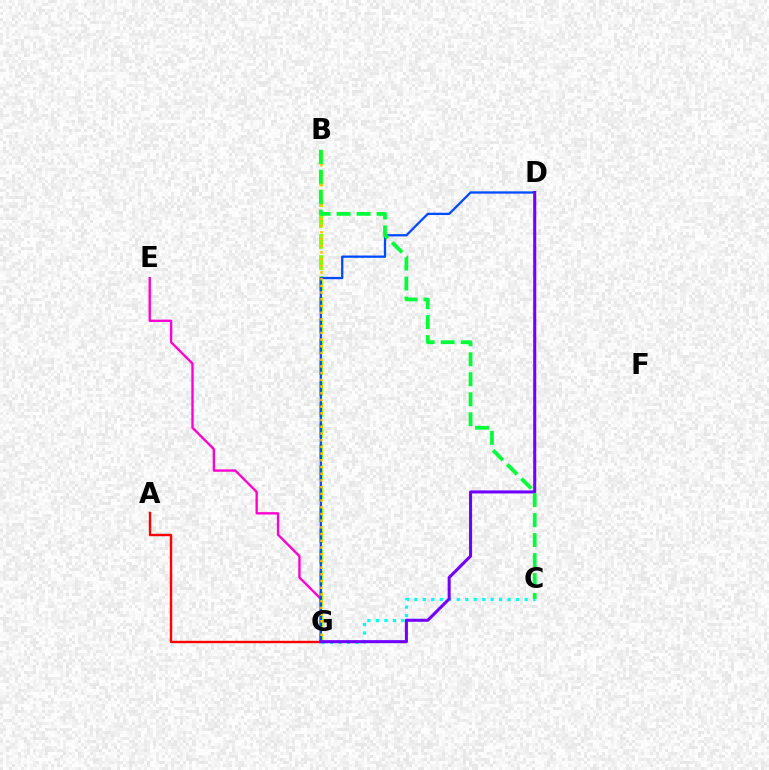{('B', 'G'): [{'color': '#84ff00', 'line_style': 'dashed', 'thickness': 2.86}, {'color': '#ffbd00', 'line_style': 'dotted', 'thickness': 1.82}], ('A', 'G'): [{'color': '#ff0000', 'line_style': 'solid', 'thickness': 1.72}], ('E', 'G'): [{'color': '#ff00cf', 'line_style': 'solid', 'thickness': 1.71}], ('C', 'G'): [{'color': '#00fff6', 'line_style': 'dotted', 'thickness': 2.3}], ('D', 'G'): [{'color': '#004bff', 'line_style': 'solid', 'thickness': 1.65}, {'color': '#7200ff', 'line_style': 'solid', 'thickness': 2.2}], ('B', 'C'): [{'color': '#00ff39', 'line_style': 'dashed', 'thickness': 2.72}]}